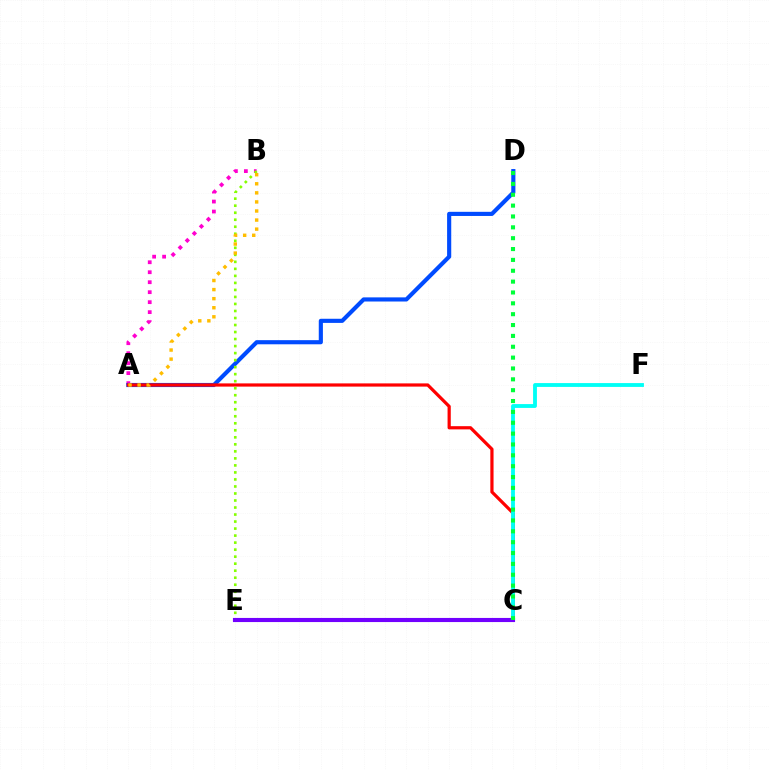{('A', 'B'): [{'color': '#ff00cf', 'line_style': 'dotted', 'thickness': 2.71}, {'color': '#ffbd00', 'line_style': 'dotted', 'thickness': 2.46}], ('A', 'D'): [{'color': '#004bff', 'line_style': 'solid', 'thickness': 2.98}], ('A', 'C'): [{'color': '#ff0000', 'line_style': 'solid', 'thickness': 2.31}], ('C', 'F'): [{'color': '#00fff6', 'line_style': 'solid', 'thickness': 2.76}], ('B', 'E'): [{'color': '#84ff00', 'line_style': 'dotted', 'thickness': 1.91}], ('C', 'E'): [{'color': '#7200ff', 'line_style': 'solid', 'thickness': 2.96}], ('C', 'D'): [{'color': '#00ff39', 'line_style': 'dotted', 'thickness': 2.95}]}